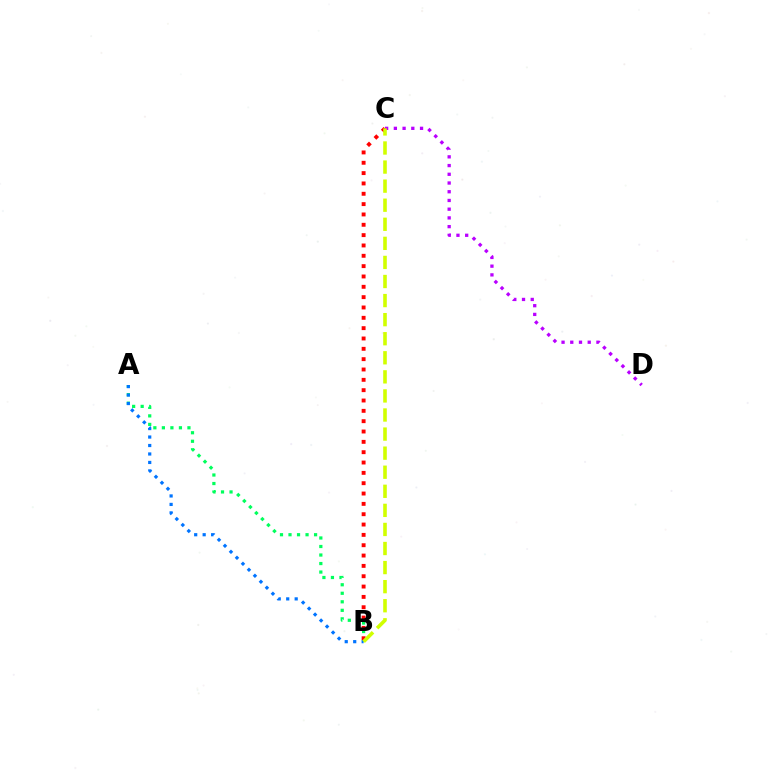{('A', 'B'): [{'color': '#00ff5c', 'line_style': 'dotted', 'thickness': 2.32}, {'color': '#0074ff', 'line_style': 'dotted', 'thickness': 2.3}], ('C', 'D'): [{'color': '#b900ff', 'line_style': 'dotted', 'thickness': 2.37}], ('B', 'C'): [{'color': '#ff0000', 'line_style': 'dotted', 'thickness': 2.81}, {'color': '#d1ff00', 'line_style': 'dashed', 'thickness': 2.59}]}